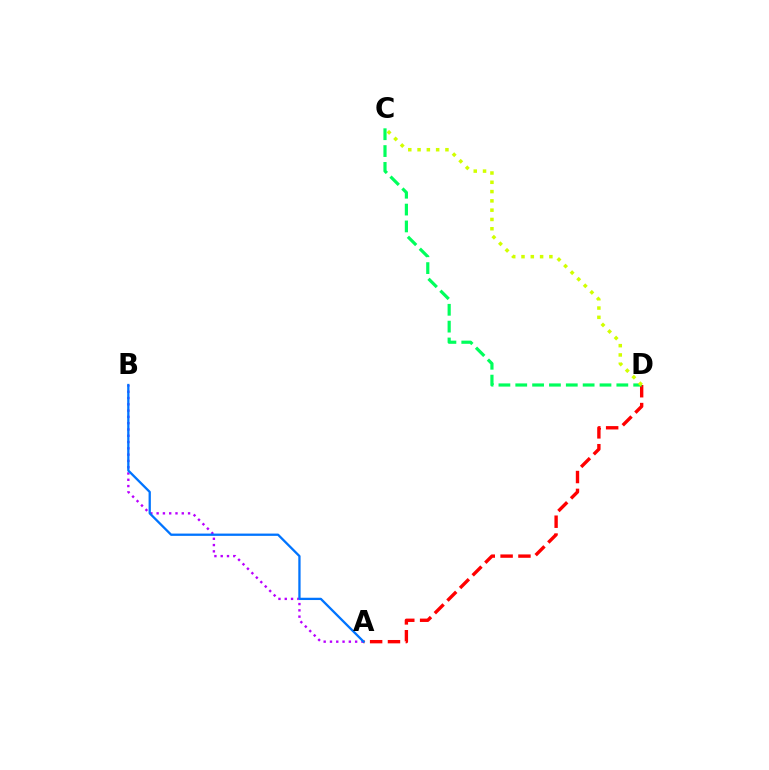{('A', 'B'): [{'color': '#b900ff', 'line_style': 'dotted', 'thickness': 1.71}, {'color': '#0074ff', 'line_style': 'solid', 'thickness': 1.65}], ('A', 'D'): [{'color': '#ff0000', 'line_style': 'dashed', 'thickness': 2.42}], ('C', 'D'): [{'color': '#00ff5c', 'line_style': 'dashed', 'thickness': 2.29}, {'color': '#d1ff00', 'line_style': 'dotted', 'thickness': 2.52}]}